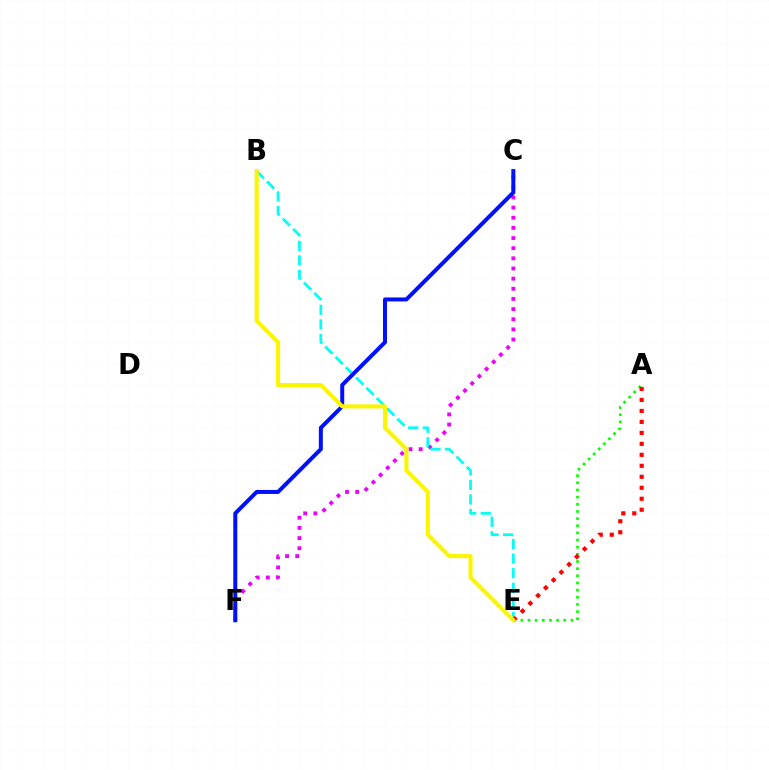{('C', 'F'): [{'color': '#ee00ff', 'line_style': 'dotted', 'thickness': 2.76}, {'color': '#0010ff', 'line_style': 'solid', 'thickness': 2.88}], ('B', 'E'): [{'color': '#00fff6', 'line_style': 'dashed', 'thickness': 1.98}, {'color': '#fcf500', 'line_style': 'solid', 'thickness': 2.94}], ('A', 'E'): [{'color': '#08ff00', 'line_style': 'dotted', 'thickness': 1.94}, {'color': '#ff0000', 'line_style': 'dotted', 'thickness': 2.98}]}